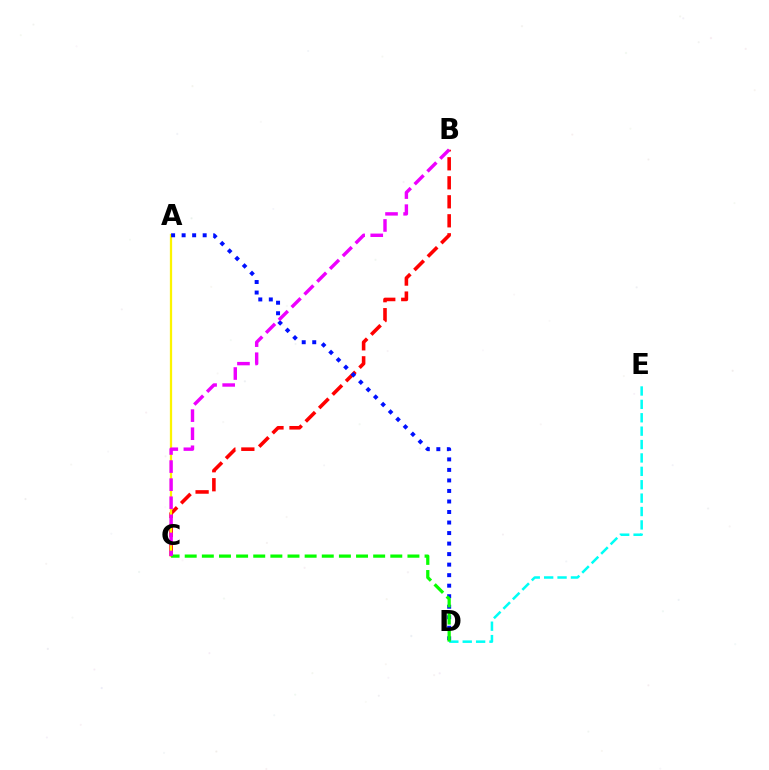{('B', 'C'): [{'color': '#ff0000', 'line_style': 'dashed', 'thickness': 2.58}, {'color': '#ee00ff', 'line_style': 'dashed', 'thickness': 2.46}], ('D', 'E'): [{'color': '#00fff6', 'line_style': 'dashed', 'thickness': 1.82}], ('A', 'C'): [{'color': '#fcf500', 'line_style': 'solid', 'thickness': 1.63}], ('A', 'D'): [{'color': '#0010ff', 'line_style': 'dotted', 'thickness': 2.86}], ('C', 'D'): [{'color': '#08ff00', 'line_style': 'dashed', 'thickness': 2.33}]}